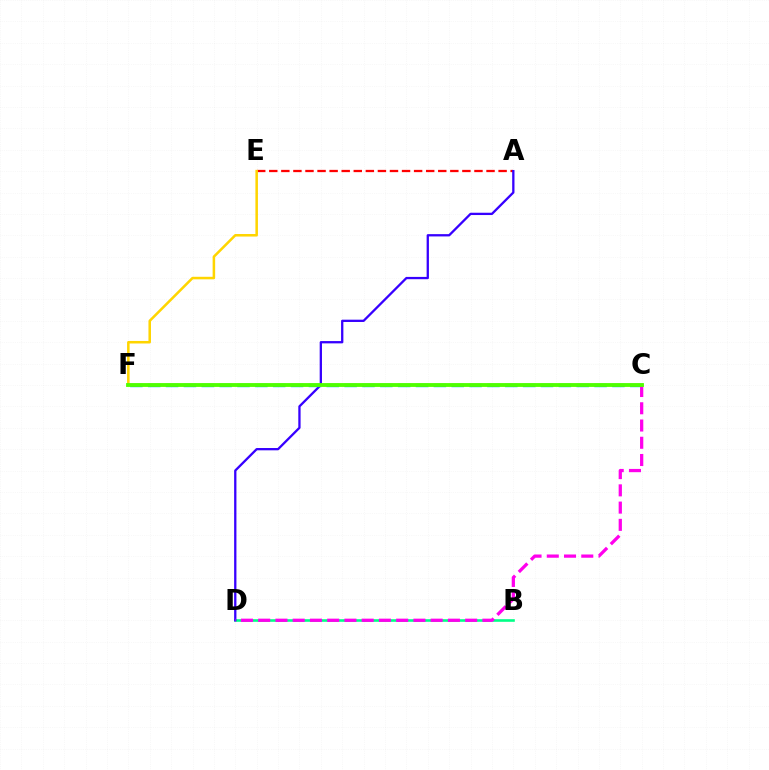{('B', 'D'): [{'color': '#00ff86', 'line_style': 'solid', 'thickness': 1.88}], ('A', 'E'): [{'color': '#ff0000', 'line_style': 'dashed', 'thickness': 1.64}], ('E', 'F'): [{'color': '#ffd500', 'line_style': 'solid', 'thickness': 1.83}], ('A', 'D'): [{'color': '#3700ff', 'line_style': 'solid', 'thickness': 1.65}], ('C', 'F'): [{'color': '#009eff', 'line_style': 'dashed', 'thickness': 2.43}, {'color': '#4fff00', 'line_style': 'solid', 'thickness': 2.76}], ('C', 'D'): [{'color': '#ff00ed', 'line_style': 'dashed', 'thickness': 2.34}]}